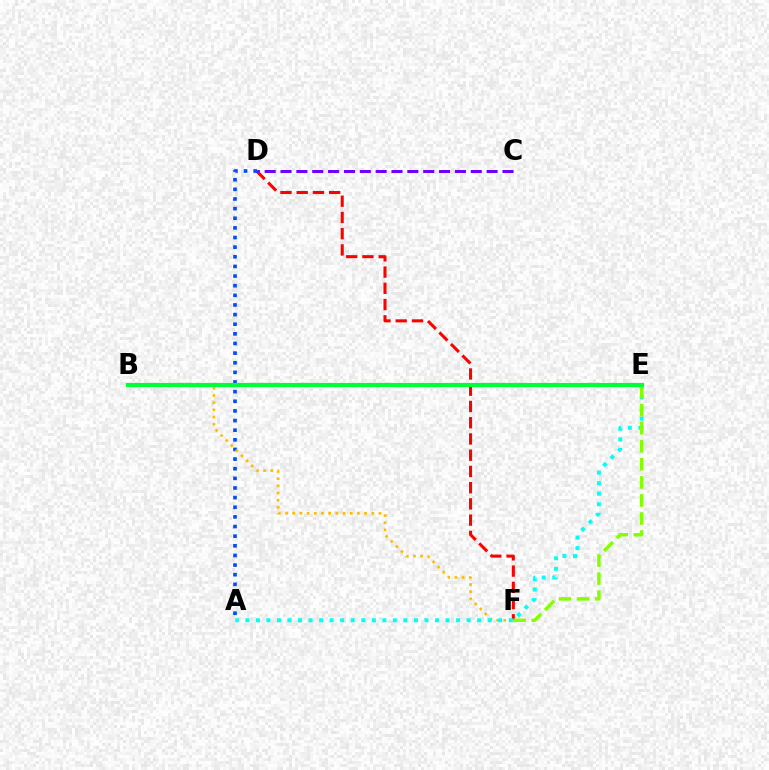{('D', 'F'): [{'color': '#ff0000', 'line_style': 'dashed', 'thickness': 2.21}], ('A', 'D'): [{'color': '#004bff', 'line_style': 'dotted', 'thickness': 2.62}], ('B', 'E'): [{'color': '#ff00cf', 'line_style': 'dotted', 'thickness': 2.09}, {'color': '#00ff39', 'line_style': 'solid', 'thickness': 3.0}], ('B', 'F'): [{'color': '#ffbd00', 'line_style': 'dotted', 'thickness': 1.95}], ('A', 'E'): [{'color': '#00fff6', 'line_style': 'dotted', 'thickness': 2.86}], ('E', 'F'): [{'color': '#84ff00', 'line_style': 'dashed', 'thickness': 2.45}], ('C', 'D'): [{'color': '#7200ff', 'line_style': 'dashed', 'thickness': 2.15}]}